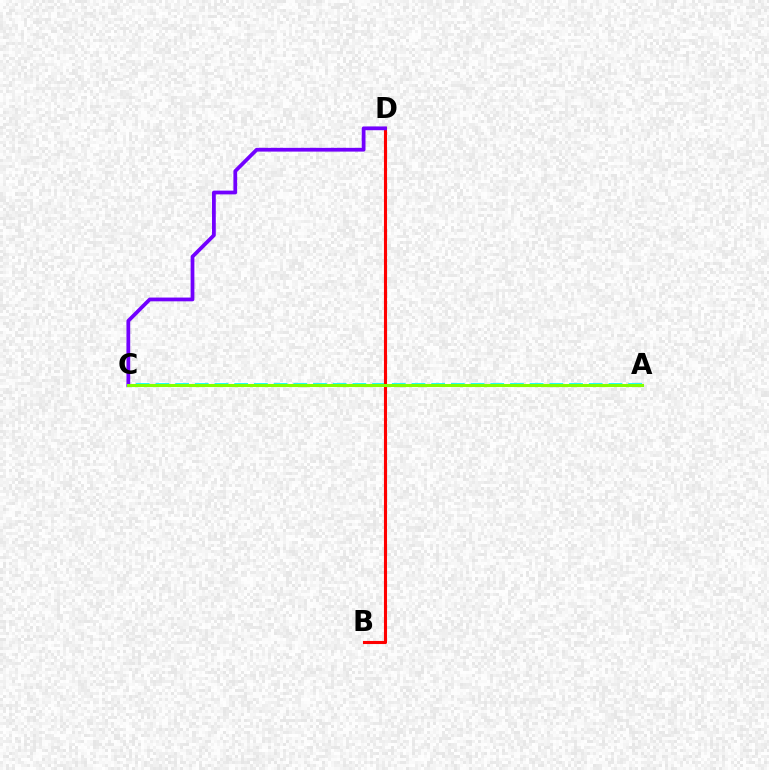{('A', 'C'): [{'color': '#00fff6', 'line_style': 'dashed', 'thickness': 2.68}, {'color': '#84ff00', 'line_style': 'solid', 'thickness': 2.2}], ('B', 'D'): [{'color': '#ff0000', 'line_style': 'solid', 'thickness': 2.23}], ('C', 'D'): [{'color': '#7200ff', 'line_style': 'solid', 'thickness': 2.71}]}